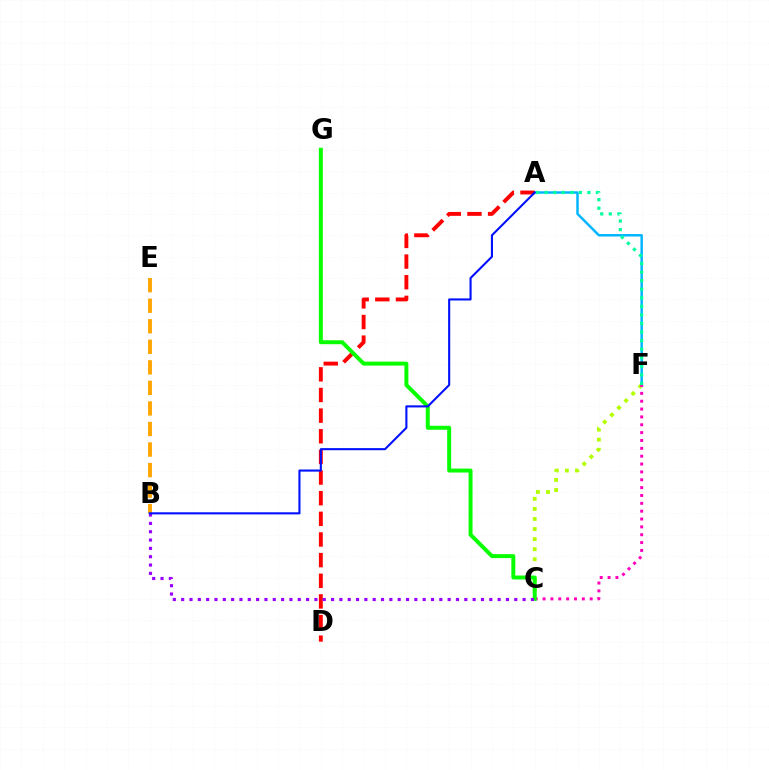{('A', 'F'): [{'color': '#00b5ff', 'line_style': 'solid', 'thickness': 1.77}, {'color': '#00ff9d', 'line_style': 'dotted', 'thickness': 2.33}], ('A', 'D'): [{'color': '#ff0000', 'line_style': 'dashed', 'thickness': 2.8}], ('C', 'F'): [{'color': '#b3ff00', 'line_style': 'dotted', 'thickness': 2.74}, {'color': '#ff00bd', 'line_style': 'dotted', 'thickness': 2.13}], ('C', 'G'): [{'color': '#08ff00', 'line_style': 'solid', 'thickness': 2.85}], ('B', 'C'): [{'color': '#9b00ff', 'line_style': 'dotted', 'thickness': 2.26}], ('B', 'E'): [{'color': '#ffa500', 'line_style': 'dashed', 'thickness': 2.79}], ('A', 'B'): [{'color': '#0010ff', 'line_style': 'solid', 'thickness': 1.5}]}